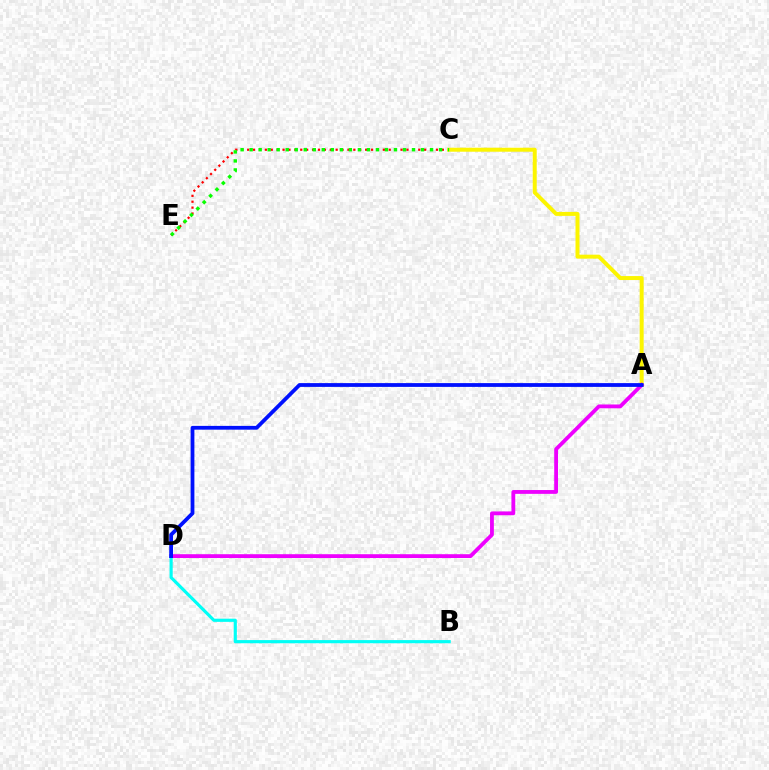{('C', 'E'): [{'color': '#ff0000', 'line_style': 'dotted', 'thickness': 1.6}, {'color': '#08ff00', 'line_style': 'dotted', 'thickness': 2.45}], ('A', 'C'): [{'color': '#fcf500', 'line_style': 'solid', 'thickness': 2.87}], ('A', 'D'): [{'color': '#ee00ff', 'line_style': 'solid', 'thickness': 2.75}, {'color': '#0010ff', 'line_style': 'solid', 'thickness': 2.72}], ('B', 'D'): [{'color': '#00fff6', 'line_style': 'solid', 'thickness': 2.27}]}